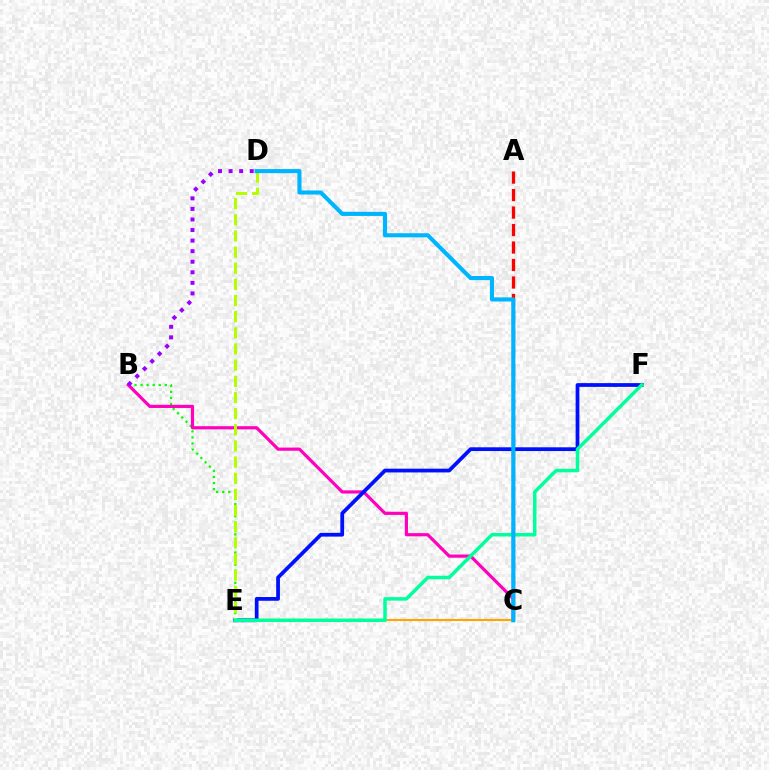{('B', 'E'): [{'color': '#08ff00', 'line_style': 'dotted', 'thickness': 1.65}], ('B', 'C'): [{'color': '#ff00bd', 'line_style': 'solid', 'thickness': 2.29}], ('B', 'D'): [{'color': '#9b00ff', 'line_style': 'dotted', 'thickness': 2.87}], ('C', 'E'): [{'color': '#ffa500', 'line_style': 'solid', 'thickness': 1.51}], ('A', 'C'): [{'color': '#ff0000', 'line_style': 'dashed', 'thickness': 2.37}], ('E', 'F'): [{'color': '#0010ff', 'line_style': 'solid', 'thickness': 2.7}, {'color': '#00ff9d', 'line_style': 'solid', 'thickness': 2.52}], ('D', 'E'): [{'color': '#b3ff00', 'line_style': 'dashed', 'thickness': 2.19}], ('C', 'D'): [{'color': '#00b5ff', 'line_style': 'solid', 'thickness': 2.96}]}